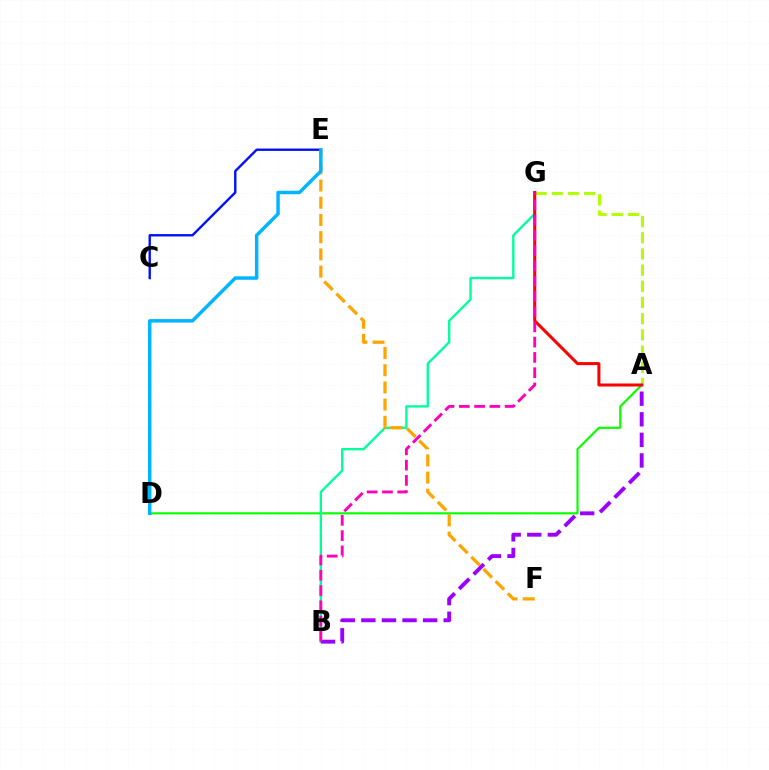{('A', 'D'): [{'color': '#08ff00', 'line_style': 'solid', 'thickness': 1.55}], ('B', 'G'): [{'color': '#00ff9d', 'line_style': 'solid', 'thickness': 1.71}, {'color': '#ff00bd', 'line_style': 'dashed', 'thickness': 2.07}], ('A', 'G'): [{'color': '#b3ff00', 'line_style': 'dashed', 'thickness': 2.2}, {'color': '#ff0000', 'line_style': 'solid', 'thickness': 2.18}], ('C', 'E'): [{'color': '#0010ff', 'line_style': 'solid', 'thickness': 1.71}], ('E', 'F'): [{'color': '#ffa500', 'line_style': 'dashed', 'thickness': 2.34}], ('A', 'B'): [{'color': '#9b00ff', 'line_style': 'dashed', 'thickness': 2.8}], ('D', 'E'): [{'color': '#00b5ff', 'line_style': 'solid', 'thickness': 2.5}]}